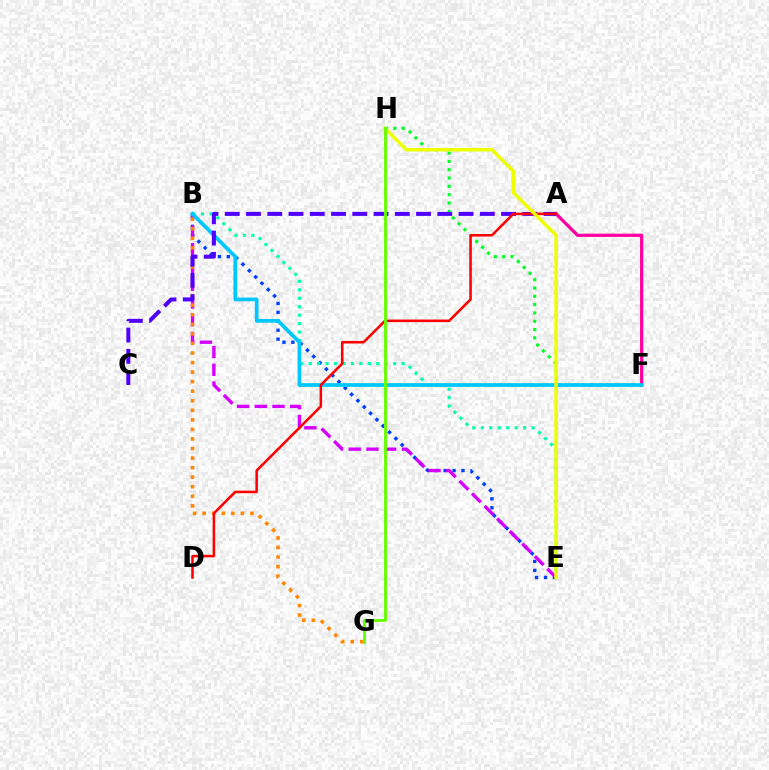{('F', 'H'): [{'color': '#00ff27', 'line_style': 'dotted', 'thickness': 2.26}], ('B', 'E'): [{'color': '#003fff', 'line_style': 'dotted', 'thickness': 2.43}, {'color': '#d600ff', 'line_style': 'dashed', 'thickness': 2.41}, {'color': '#00ffaf', 'line_style': 'dotted', 'thickness': 2.3}], ('A', 'F'): [{'color': '#ff00a0', 'line_style': 'solid', 'thickness': 2.33}], ('B', 'G'): [{'color': '#ff8800', 'line_style': 'dotted', 'thickness': 2.6}], ('B', 'F'): [{'color': '#00c7ff', 'line_style': 'solid', 'thickness': 2.69}], ('A', 'C'): [{'color': '#4f00ff', 'line_style': 'dashed', 'thickness': 2.89}], ('A', 'D'): [{'color': '#ff0000', 'line_style': 'solid', 'thickness': 1.84}], ('E', 'H'): [{'color': '#eeff00', 'line_style': 'solid', 'thickness': 2.54}], ('G', 'H'): [{'color': '#66ff00', 'line_style': 'solid', 'thickness': 2.08}]}